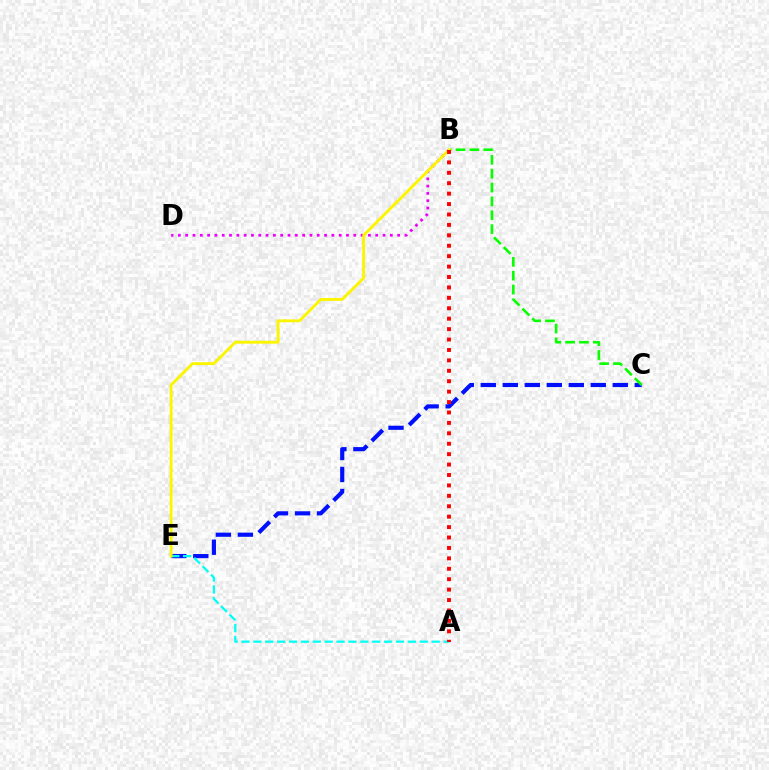{('C', 'E'): [{'color': '#0010ff', 'line_style': 'dashed', 'thickness': 2.99}], ('B', 'C'): [{'color': '#08ff00', 'line_style': 'dashed', 'thickness': 1.88}], ('B', 'D'): [{'color': '#ee00ff', 'line_style': 'dotted', 'thickness': 1.99}], ('A', 'E'): [{'color': '#00fff6', 'line_style': 'dashed', 'thickness': 1.61}], ('B', 'E'): [{'color': '#fcf500', 'line_style': 'solid', 'thickness': 2.07}], ('A', 'B'): [{'color': '#ff0000', 'line_style': 'dotted', 'thickness': 2.83}]}